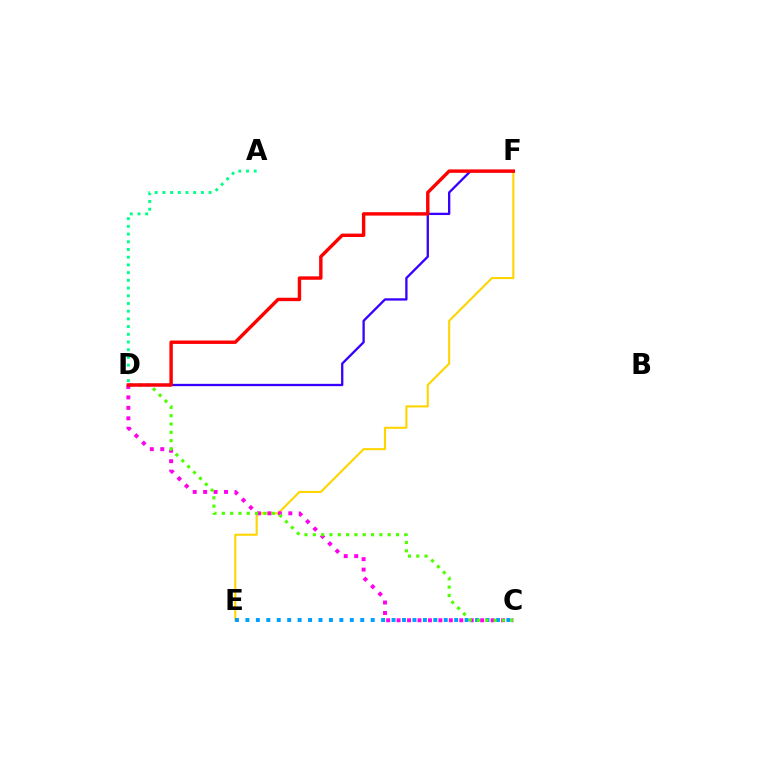{('E', 'F'): [{'color': '#ffd500', 'line_style': 'solid', 'thickness': 1.51}], ('C', 'D'): [{'color': '#ff00ed', 'line_style': 'dotted', 'thickness': 2.84}, {'color': '#4fff00', 'line_style': 'dotted', 'thickness': 2.26}], ('C', 'E'): [{'color': '#009eff', 'line_style': 'dotted', 'thickness': 2.84}], ('D', 'F'): [{'color': '#3700ff', 'line_style': 'solid', 'thickness': 1.66}, {'color': '#ff0000', 'line_style': 'solid', 'thickness': 2.45}], ('A', 'D'): [{'color': '#00ff86', 'line_style': 'dotted', 'thickness': 2.09}]}